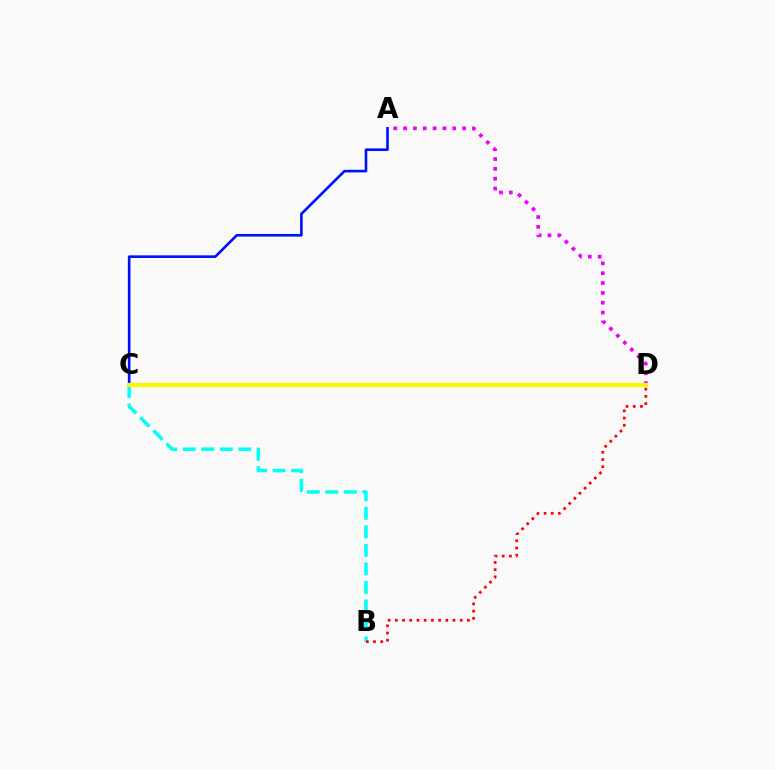{('A', 'D'): [{'color': '#ee00ff', 'line_style': 'dotted', 'thickness': 2.67}], ('B', 'C'): [{'color': '#00fff6', 'line_style': 'dashed', 'thickness': 2.52}], ('B', 'D'): [{'color': '#ff0000', 'line_style': 'dotted', 'thickness': 1.96}], ('C', 'D'): [{'color': '#08ff00', 'line_style': 'solid', 'thickness': 2.87}, {'color': '#fcf500', 'line_style': 'solid', 'thickness': 2.99}], ('A', 'C'): [{'color': '#0010ff', 'line_style': 'solid', 'thickness': 1.89}]}